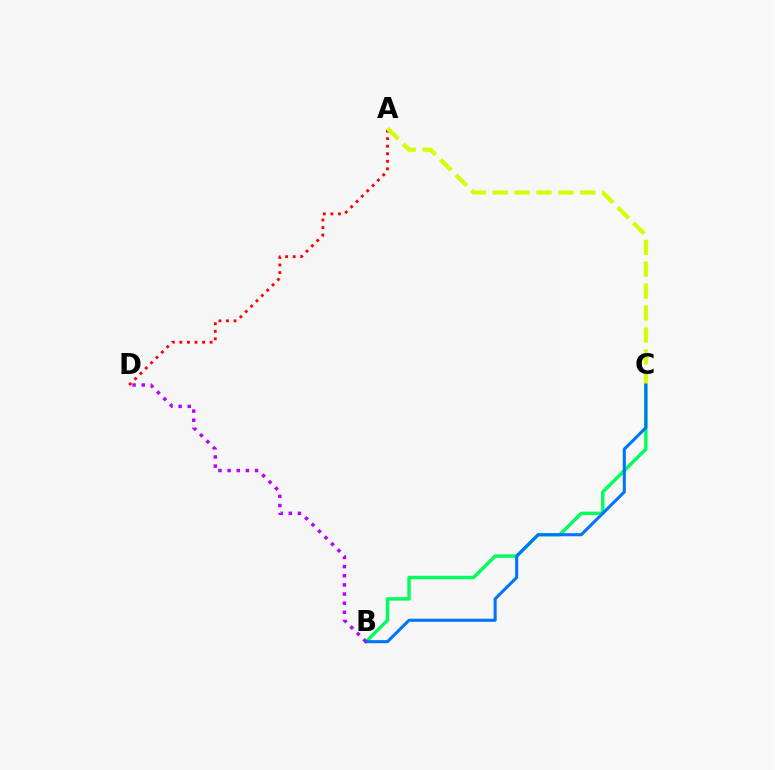{('A', 'D'): [{'color': '#ff0000', 'line_style': 'dotted', 'thickness': 2.05}], ('B', 'C'): [{'color': '#00ff5c', 'line_style': 'solid', 'thickness': 2.47}, {'color': '#0074ff', 'line_style': 'solid', 'thickness': 2.21}], ('A', 'C'): [{'color': '#d1ff00', 'line_style': 'dashed', 'thickness': 2.98}], ('B', 'D'): [{'color': '#b900ff', 'line_style': 'dotted', 'thickness': 2.48}]}